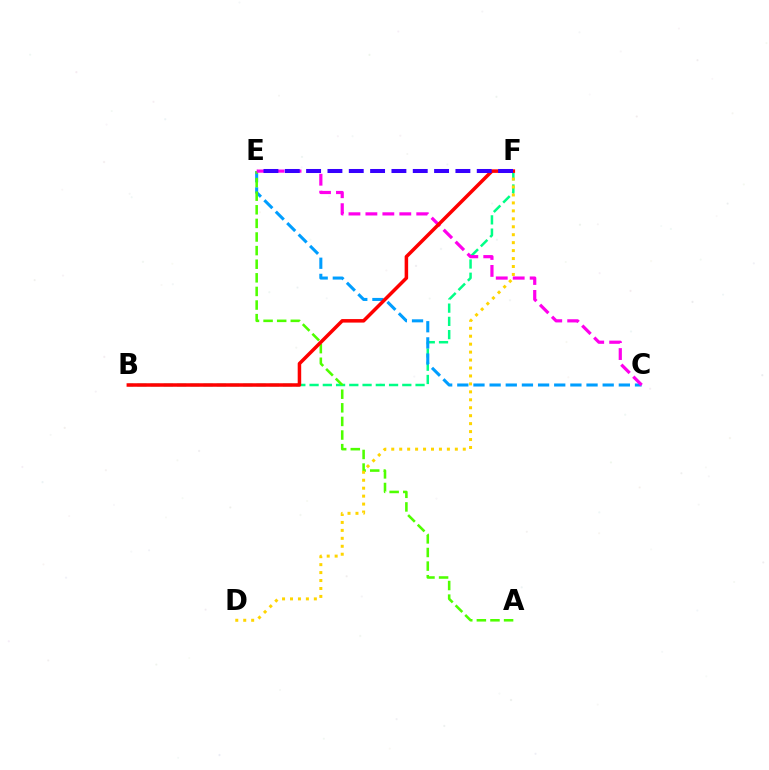{('B', 'F'): [{'color': '#00ff86', 'line_style': 'dashed', 'thickness': 1.8}, {'color': '#ff0000', 'line_style': 'solid', 'thickness': 2.53}], ('C', 'E'): [{'color': '#009eff', 'line_style': 'dashed', 'thickness': 2.19}, {'color': '#ff00ed', 'line_style': 'dashed', 'thickness': 2.3}], ('A', 'E'): [{'color': '#4fff00', 'line_style': 'dashed', 'thickness': 1.85}], ('D', 'F'): [{'color': '#ffd500', 'line_style': 'dotted', 'thickness': 2.16}], ('E', 'F'): [{'color': '#3700ff', 'line_style': 'dashed', 'thickness': 2.9}]}